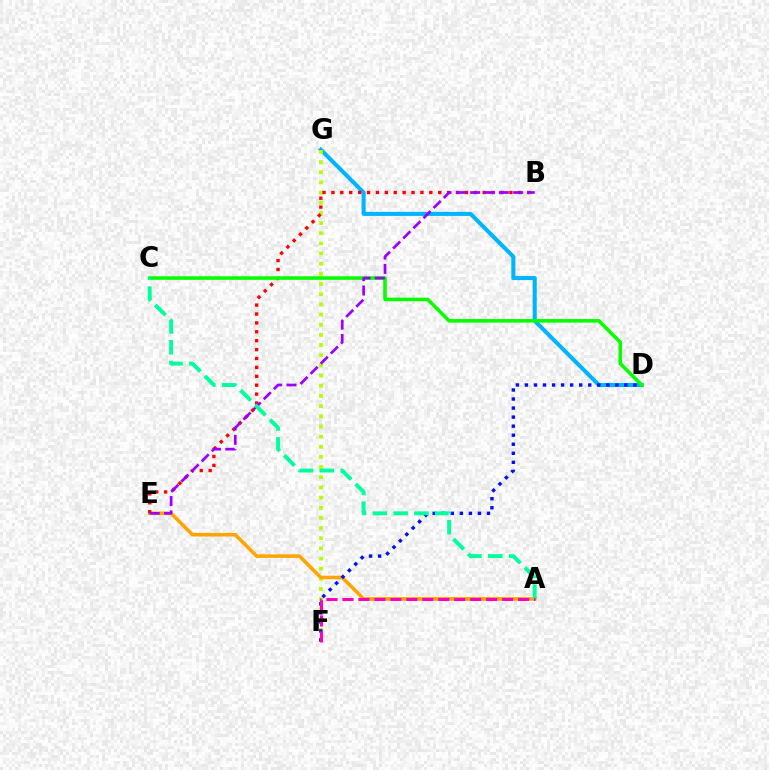{('D', 'G'): [{'color': '#00b5ff', 'line_style': 'solid', 'thickness': 2.92}], ('F', 'G'): [{'color': '#b3ff00', 'line_style': 'dotted', 'thickness': 2.76}], ('A', 'E'): [{'color': '#ffa500', 'line_style': 'solid', 'thickness': 2.59}], ('D', 'F'): [{'color': '#0010ff', 'line_style': 'dotted', 'thickness': 2.46}], ('B', 'E'): [{'color': '#ff0000', 'line_style': 'dotted', 'thickness': 2.42}, {'color': '#9b00ff', 'line_style': 'dashed', 'thickness': 1.95}], ('C', 'D'): [{'color': '#08ff00', 'line_style': 'solid', 'thickness': 2.58}], ('A', 'C'): [{'color': '#00ff9d', 'line_style': 'dashed', 'thickness': 2.83}], ('A', 'F'): [{'color': '#ff00bd', 'line_style': 'dashed', 'thickness': 2.17}]}